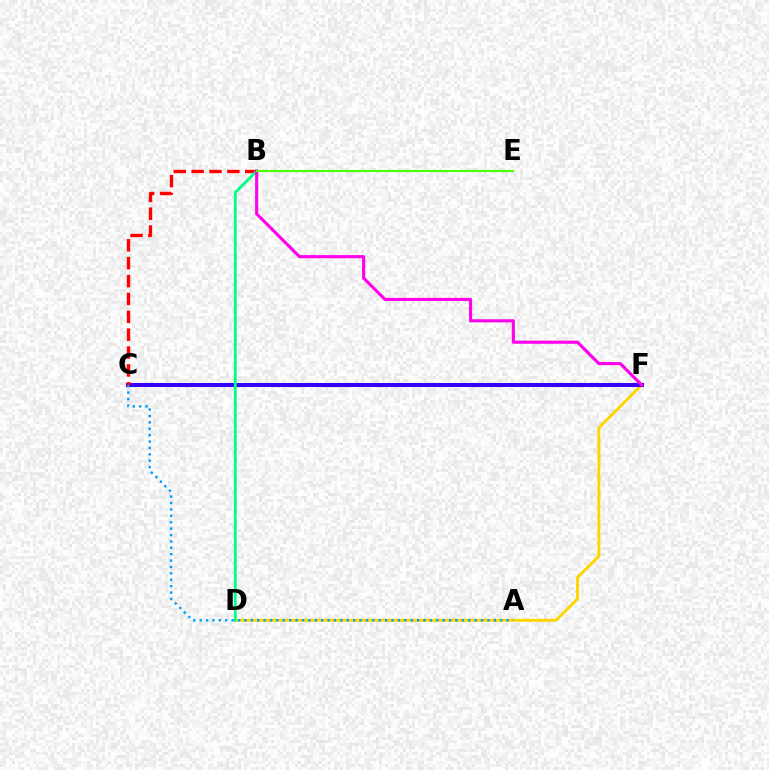{('D', 'F'): [{'color': '#ffd500', 'line_style': 'solid', 'thickness': 2.1}], ('C', 'F'): [{'color': '#3700ff', 'line_style': 'solid', 'thickness': 2.91}], ('B', 'C'): [{'color': '#ff0000', 'line_style': 'dashed', 'thickness': 2.43}], ('A', 'C'): [{'color': '#009eff', 'line_style': 'dotted', 'thickness': 1.74}], ('B', 'D'): [{'color': '#00ff86', 'line_style': 'solid', 'thickness': 2.04}], ('B', 'F'): [{'color': '#ff00ed', 'line_style': 'solid', 'thickness': 2.24}], ('B', 'E'): [{'color': '#4fff00', 'line_style': 'solid', 'thickness': 1.54}]}